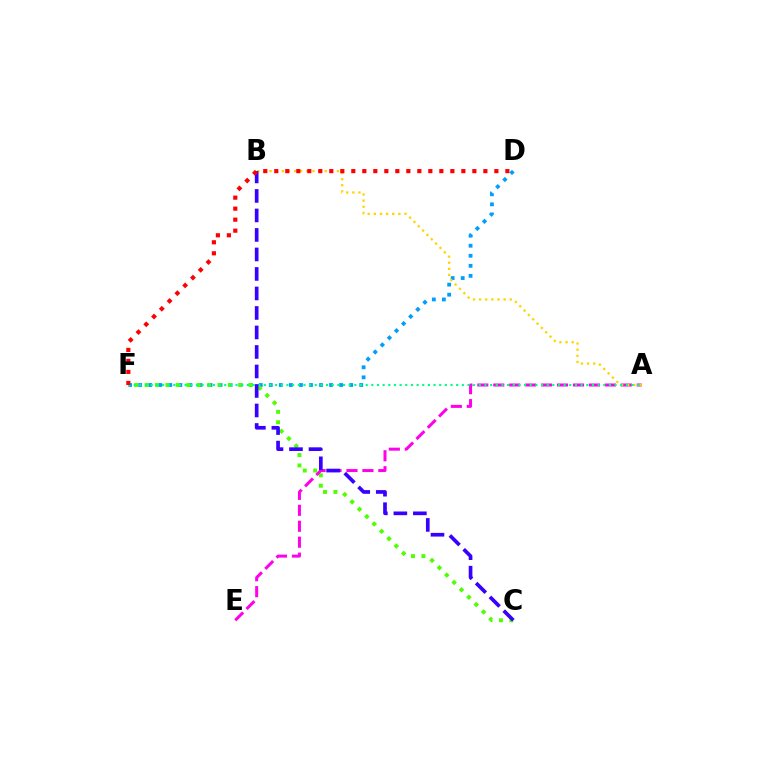{('D', 'F'): [{'color': '#009eff', 'line_style': 'dotted', 'thickness': 2.73}, {'color': '#ff0000', 'line_style': 'dotted', 'thickness': 2.99}], ('C', 'F'): [{'color': '#4fff00', 'line_style': 'dotted', 'thickness': 2.83}], ('A', 'E'): [{'color': '#ff00ed', 'line_style': 'dashed', 'thickness': 2.17}], ('A', 'B'): [{'color': '#ffd500', 'line_style': 'dotted', 'thickness': 1.67}], ('A', 'F'): [{'color': '#00ff86', 'line_style': 'dotted', 'thickness': 1.54}], ('B', 'C'): [{'color': '#3700ff', 'line_style': 'dashed', 'thickness': 2.65}]}